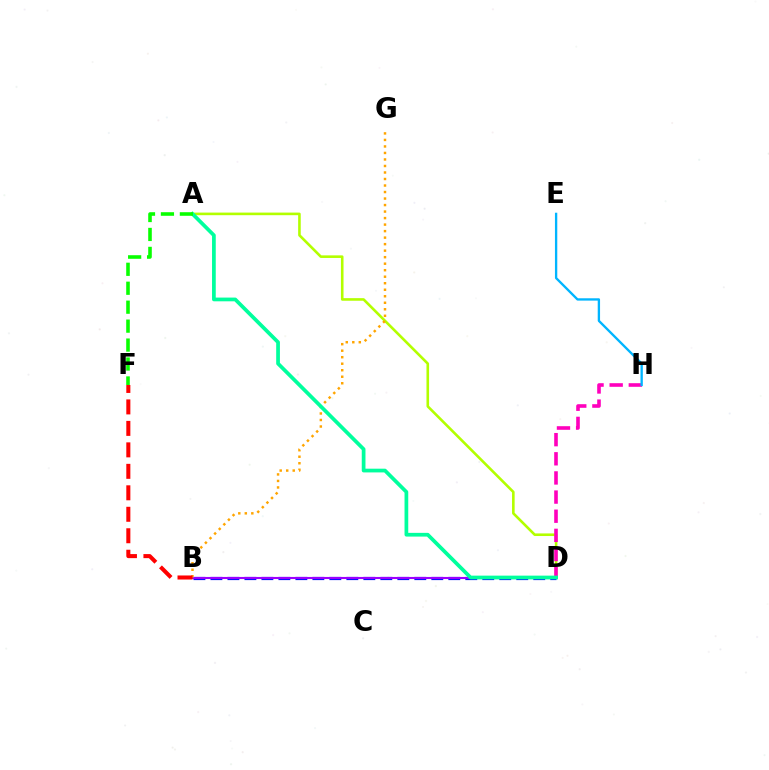{('A', 'D'): [{'color': '#b3ff00', 'line_style': 'solid', 'thickness': 1.87}, {'color': '#00ff9d', 'line_style': 'solid', 'thickness': 2.68}], ('B', 'D'): [{'color': '#0010ff', 'line_style': 'dashed', 'thickness': 2.31}, {'color': '#9b00ff', 'line_style': 'solid', 'thickness': 1.51}], ('B', 'G'): [{'color': '#ffa500', 'line_style': 'dotted', 'thickness': 1.77}], ('D', 'H'): [{'color': '#ff00bd', 'line_style': 'dashed', 'thickness': 2.6}], ('E', 'H'): [{'color': '#00b5ff', 'line_style': 'solid', 'thickness': 1.68}], ('B', 'F'): [{'color': '#ff0000', 'line_style': 'dashed', 'thickness': 2.92}], ('A', 'F'): [{'color': '#08ff00', 'line_style': 'dashed', 'thickness': 2.57}]}